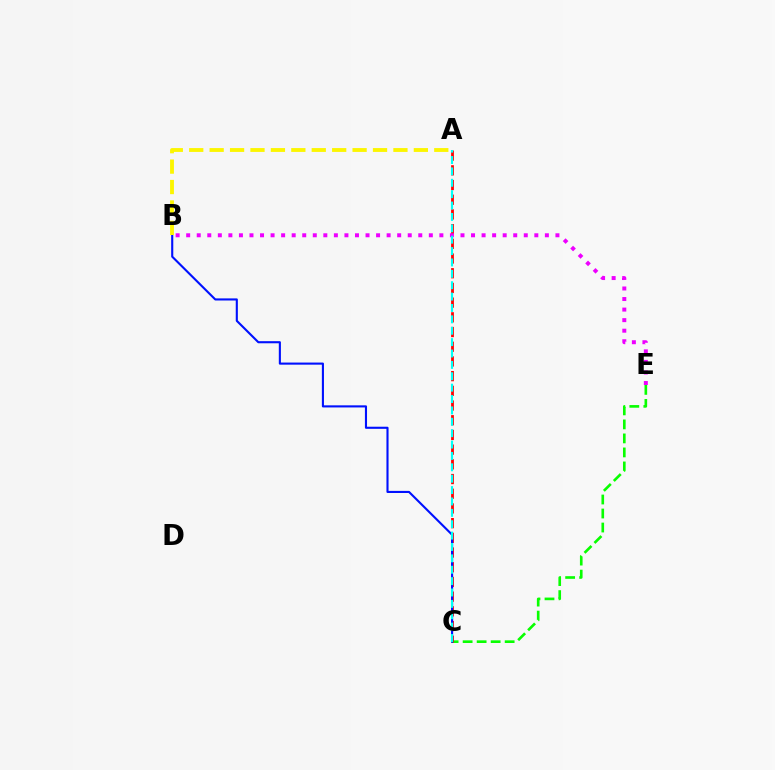{('C', 'E'): [{'color': '#08ff00', 'line_style': 'dashed', 'thickness': 1.9}], ('A', 'C'): [{'color': '#ff0000', 'line_style': 'dashed', 'thickness': 2.0}, {'color': '#00fff6', 'line_style': 'dashed', 'thickness': 1.55}], ('B', 'C'): [{'color': '#0010ff', 'line_style': 'solid', 'thickness': 1.52}], ('A', 'B'): [{'color': '#fcf500', 'line_style': 'dashed', 'thickness': 2.77}], ('B', 'E'): [{'color': '#ee00ff', 'line_style': 'dotted', 'thickness': 2.87}]}